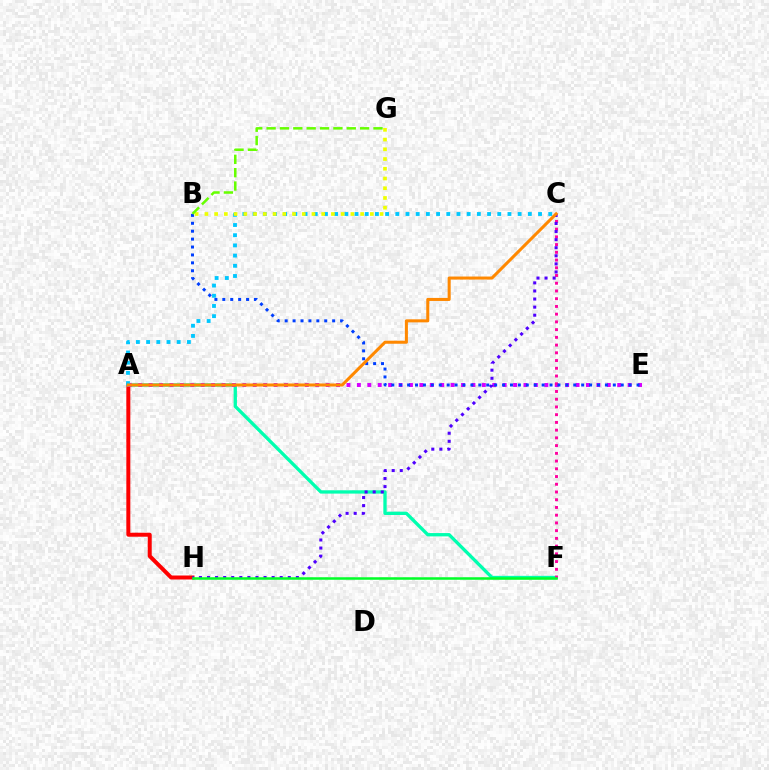{('A', 'H'): [{'color': '#ff0000', 'line_style': 'solid', 'thickness': 2.87}], ('A', 'F'): [{'color': '#00ffaf', 'line_style': 'solid', 'thickness': 2.39}], ('A', 'E'): [{'color': '#d600ff', 'line_style': 'dotted', 'thickness': 2.83}], ('A', 'C'): [{'color': '#00c7ff', 'line_style': 'dotted', 'thickness': 2.77}, {'color': '#ff8800', 'line_style': 'solid', 'thickness': 2.19}], ('C', 'F'): [{'color': '#ff00a0', 'line_style': 'dotted', 'thickness': 2.1}], ('B', 'E'): [{'color': '#003fff', 'line_style': 'dotted', 'thickness': 2.15}], ('B', 'G'): [{'color': '#eeff00', 'line_style': 'dotted', 'thickness': 2.64}, {'color': '#66ff00', 'line_style': 'dashed', 'thickness': 1.82}], ('C', 'H'): [{'color': '#4f00ff', 'line_style': 'dotted', 'thickness': 2.19}], ('F', 'H'): [{'color': '#00ff27', 'line_style': 'solid', 'thickness': 1.81}]}